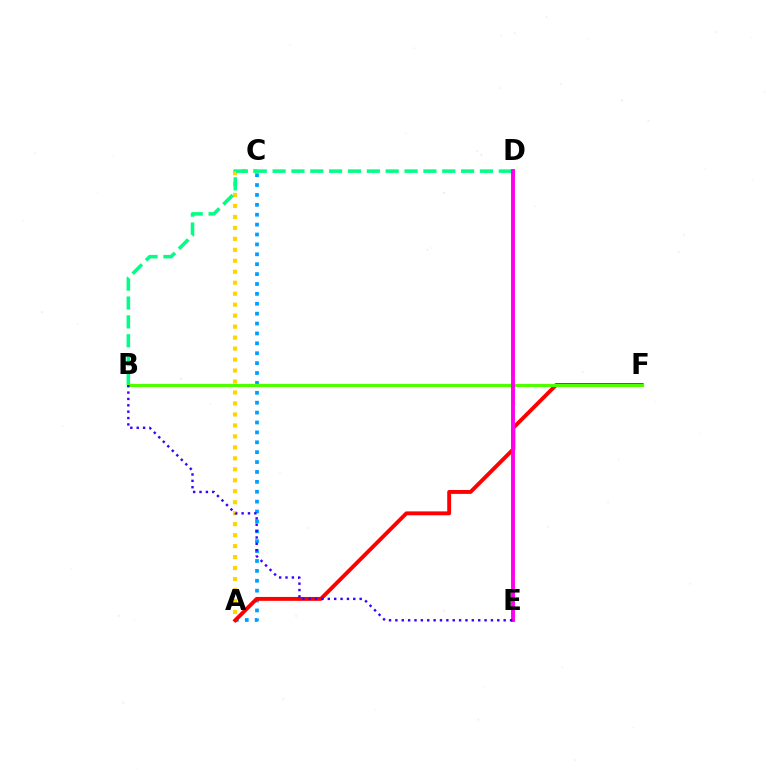{('A', 'C'): [{'color': '#009eff', 'line_style': 'dotted', 'thickness': 2.69}, {'color': '#ffd500', 'line_style': 'dotted', 'thickness': 2.98}], ('A', 'F'): [{'color': '#ff0000', 'line_style': 'solid', 'thickness': 2.8}], ('B', 'D'): [{'color': '#00ff86', 'line_style': 'dashed', 'thickness': 2.56}], ('B', 'F'): [{'color': '#4fff00', 'line_style': 'solid', 'thickness': 2.3}], ('D', 'E'): [{'color': '#ff00ed', 'line_style': 'solid', 'thickness': 2.82}], ('B', 'E'): [{'color': '#3700ff', 'line_style': 'dotted', 'thickness': 1.73}]}